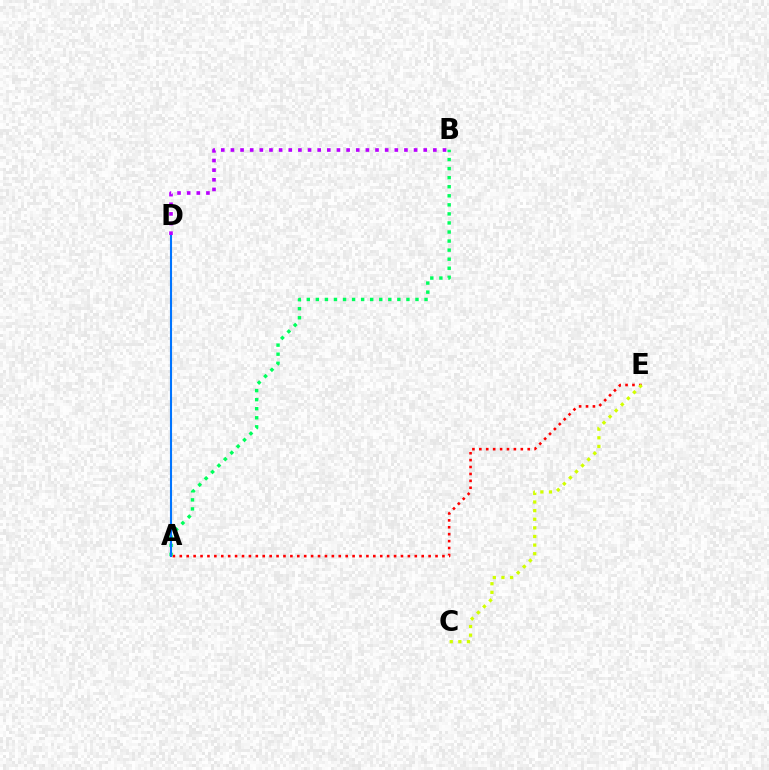{('A', 'E'): [{'color': '#ff0000', 'line_style': 'dotted', 'thickness': 1.88}], ('A', 'B'): [{'color': '#00ff5c', 'line_style': 'dotted', 'thickness': 2.46}], ('A', 'D'): [{'color': '#0074ff', 'line_style': 'solid', 'thickness': 1.51}], ('B', 'D'): [{'color': '#b900ff', 'line_style': 'dotted', 'thickness': 2.62}], ('C', 'E'): [{'color': '#d1ff00', 'line_style': 'dotted', 'thickness': 2.34}]}